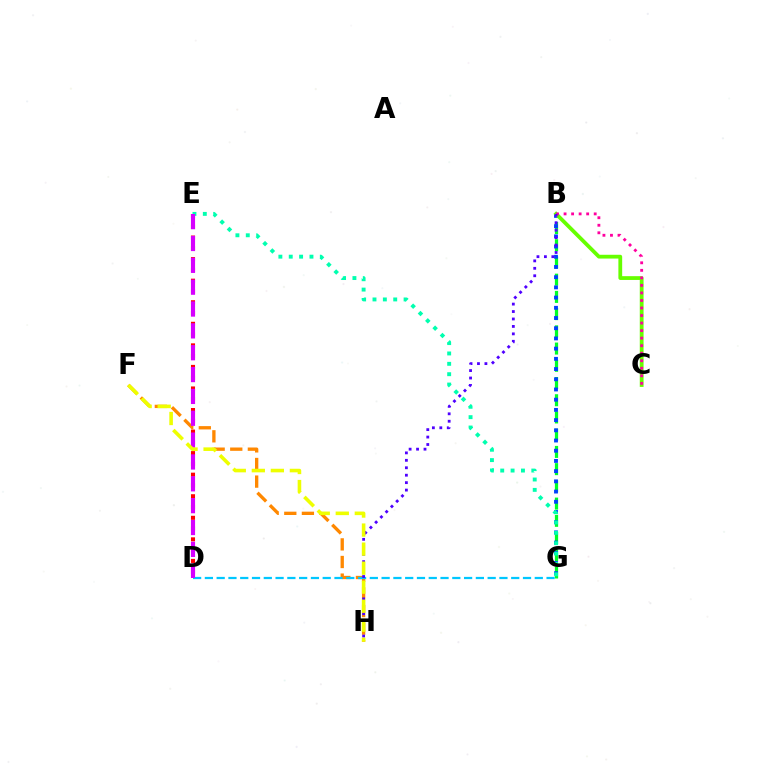{('D', 'E'): [{'color': '#ff0000', 'line_style': 'dotted', 'thickness': 2.93}, {'color': '#d600ff', 'line_style': 'dashed', 'thickness': 2.97}], ('B', 'G'): [{'color': '#00ff27', 'line_style': 'dashed', 'thickness': 2.34}, {'color': '#003fff', 'line_style': 'dotted', 'thickness': 2.77}], ('F', 'H'): [{'color': '#ff8800', 'line_style': 'dashed', 'thickness': 2.39}, {'color': '#eeff00', 'line_style': 'dashed', 'thickness': 2.59}], ('B', 'C'): [{'color': '#66ff00', 'line_style': 'solid', 'thickness': 2.72}, {'color': '#ff00a0', 'line_style': 'dotted', 'thickness': 2.05}], ('D', 'G'): [{'color': '#00c7ff', 'line_style': 'dashed', 'thickness': 1.6}], ('E', 'G'): [{'color': '#00ffaf', 'line_style': 'dotted', 'thickness': 2.82}], ('B', 'H'): [{'color': '#4f00ff', 'line_style': 'dotted', 'thickness': 2.02}]}